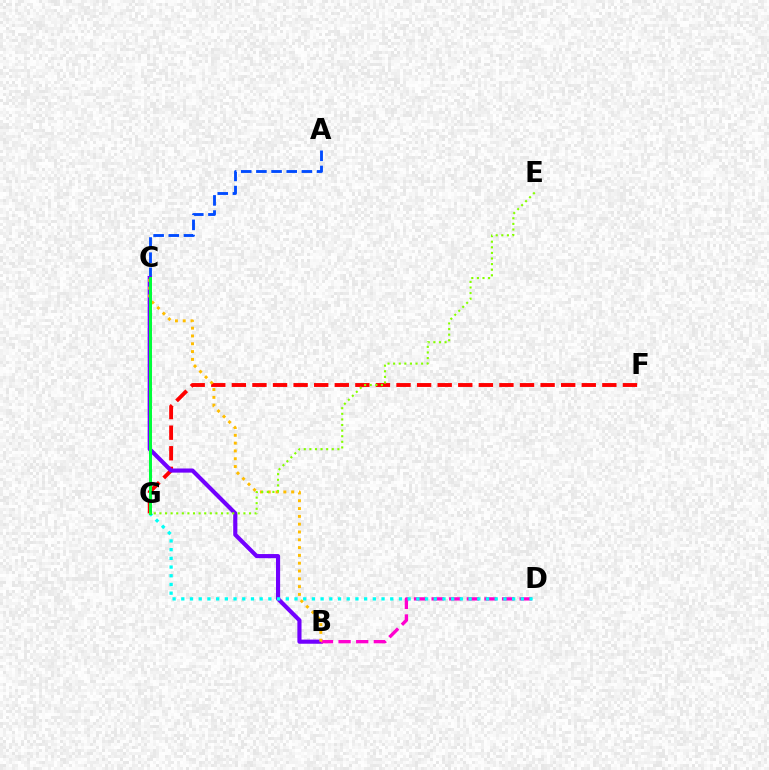{('A', 'G'): [{'color': '#004bff', 'line_style': 'dashed', 'thickness': 2.06}], ('F', 'G'): [{'color': '#ff0000', 'line_style': 'dashed', 'thickness': 2.8}], ('B', 'C'): [{'color': '#7200ff', 'line_style': 'solid', 'thickness': 2.97}, {'color': '#ffbd00', 'line_style': 'dotted', 'thickness': 2.12}], ('B', 'D'): [{'color': '#ff00cf', 'line_style': 'dashed', 'thickness': 2.39}], ('D', 'G'): [{'color': '#00fff6', 'line_style': 'dotted', 'thickness': 2.37}], ('C', 'G'): [{'color': '#00ff39', 'line_style': 'solid', 'thickness': 2.16}], ('E', 'G'): [{'color': '#84ff00', 'line_style': 'dotted', 'thickness': 1.52}]}